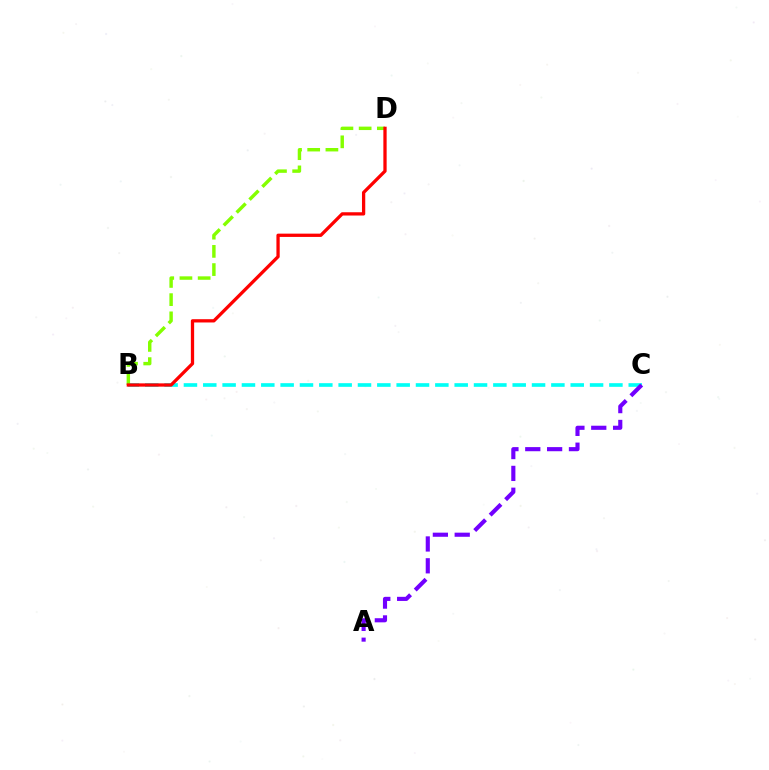{('B', 'C'): [{'color': '#00fff6', 'line_style': 'dashed', 'thickness': 2.63}], ('A', 'C'): [{'color': '#7200ff', 'line_style': 'dashed', 'thickness': 2.97}], ('B', 'D'): [{'color': '#84ff00', 'line_style': 'dashed', 'thickness': 2.47}, {'color': '#ff0000', 'line_style': 'solid', 'thickness': 2.36}]}